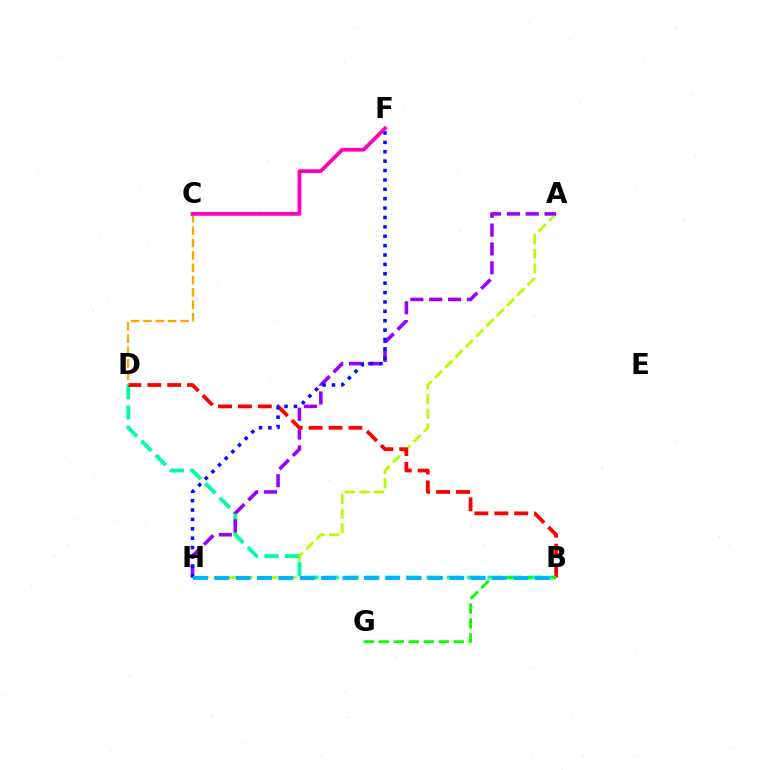{('A', 'H'): [{'color': '#b3ff00', 'line_style': 'dashed', 'thickness': 1.98}, {'color': '#9b00ff', 'line_style': 'dashed', 'thickness': 2.56}], ('B', 'D'): [{'color': '#00ff9d', 'line_style': 'dashed', 'thickness': 2.77}, {'color': '#ff0000', 'line_style': 'dashed', 'thickness': 2.7}], ('F', 'H'): [{'color': '#0010ff', 'line_style': 'dotted', 'thickness': 2.55}], ('C', 'D'): [{'color': '#ffa500', 'line_style': 'dashed', 'thickness': 1.68}], ('B', 'G'): [{'color': '#08ff00', 'line_style': 'dashed', 'thickness': 2.04}], ('C', 'F'): [{'color': '#ff00bd', 'line_style': 'solid', 'thickness': 2.7}], ('B', 'H'): [{'color': '#00b5ff', 'line_style': 'dashed', 'thickness': 2.9}]}